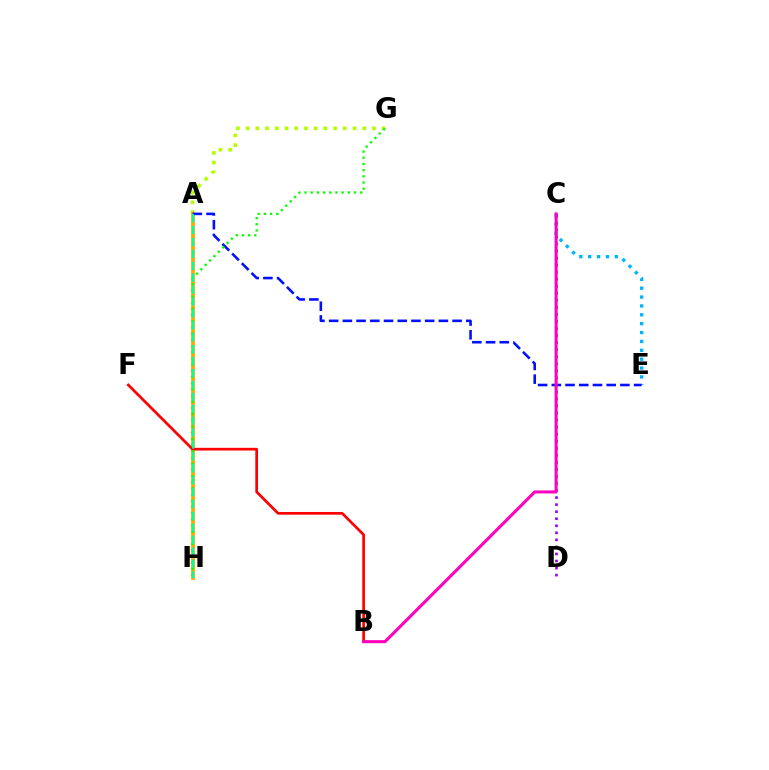{('C', 'E'): [{'color': '#00b5ff', 'line_style': 'dotted', 'thickness': 2.41}], ('A', 'G'): [{'color': '#b3ff00', 'line_style': 'dotted', 'thickness': 2.64}], ('C', 'D'): [{'color': '#9b00ff', 'line_style': 'dotted', 'thickness': 1.91}], ('A', 'H'): [{'color': '#ffa500', 'line_style': 'solid', 'thickness': 2.68}, {'color': '#00ff9d', 'line_style': 'dashed', 'thickness': 1.62}], ('A', 'E'): [{'color': '#0010ff', 'line_style': 'dashed', 'thickness': 1.86}], ('B', 'F'): [{'color': '#ff0000', 'line_style': 'solid', 'thickness': 1.94}], ('G', 'H'): [{'color': '#08ff00', 'line_style': 'dotted', 'thickness': 1.68}], ('B', 'C'): [{'color': '#ff00bd', 'line_style': 'solid', 'thickness': 2.19}]}